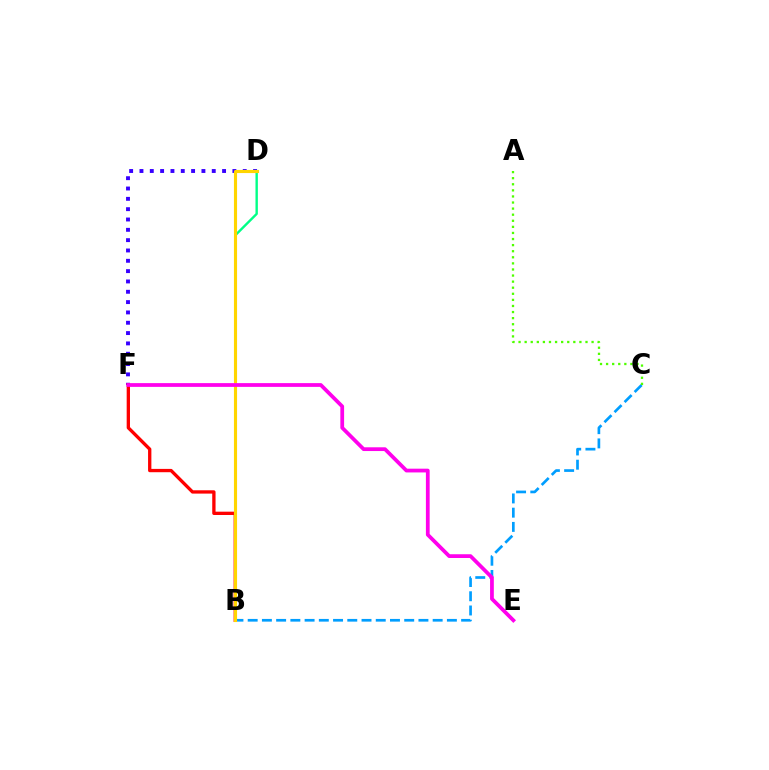{('D', 'F'): [{'color': '#3700ff', 'line_style': 'dotted', 'thickness': 2.81}], ('B', 'C'): [{'color': '#009eff', 'line_style': 'dashed', 'thickness': 1.93}], ('B', 'D'): [{'color': '#00ff86', 'line_style': 'solid', 'thickness': 1.72}, {'color': '#ffd500', 'line_style': 'solid', 'thickness': 2.24}], ('B', 'F'): [{'color': '#ff0000', 'line_style': 'solid', 'thickness': 2.39}], ('E', 'F'): [{'color': '#ff00ed', 'line_style': 'solid', 'thickness': 2.7}], ('A', 'C'): [{'color': '#4fff00', 'line_style': 'dotted', 'thickness': 1.65}]}